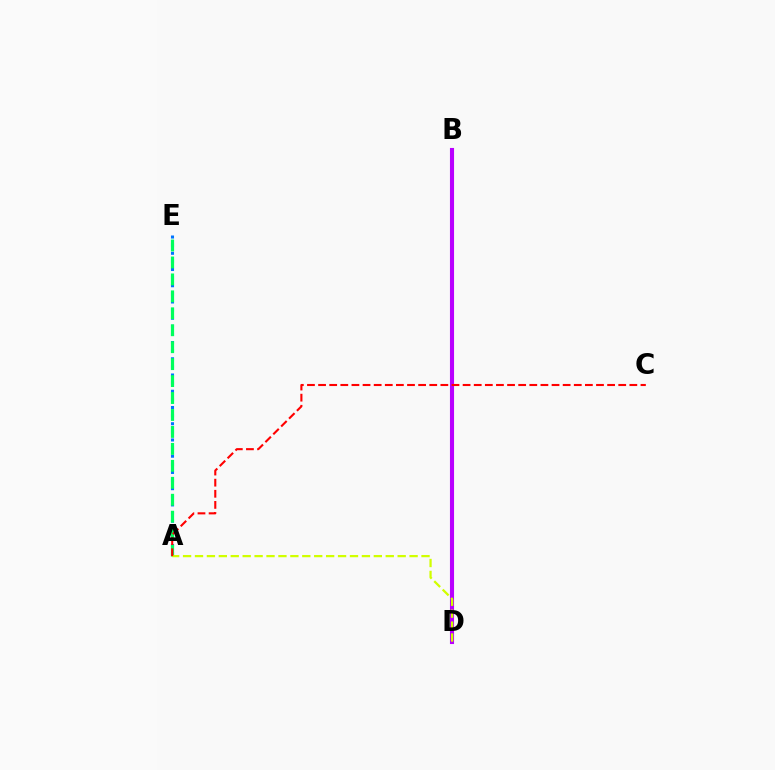{('A', 'E'): [{'color': '#0074ff', 'line_style': 'dotted', 'thickness': 2.21}, {'color': '#00ff5c', 'line_style': 'dashed', 'thickness': 2.3}], ('B', 'D'): [{'color': '#b900ff', 'line_style': 'solid', 'thickness': 2.95}], ('A', 'D'): [{'color': '#d1ff00', 'line_style': 'dashed', 'thickness': 1.62}], ('A', 'C'): [{'color': '#ff0000', 'line_style': 'dashed', 'thickness': 1.51}]}